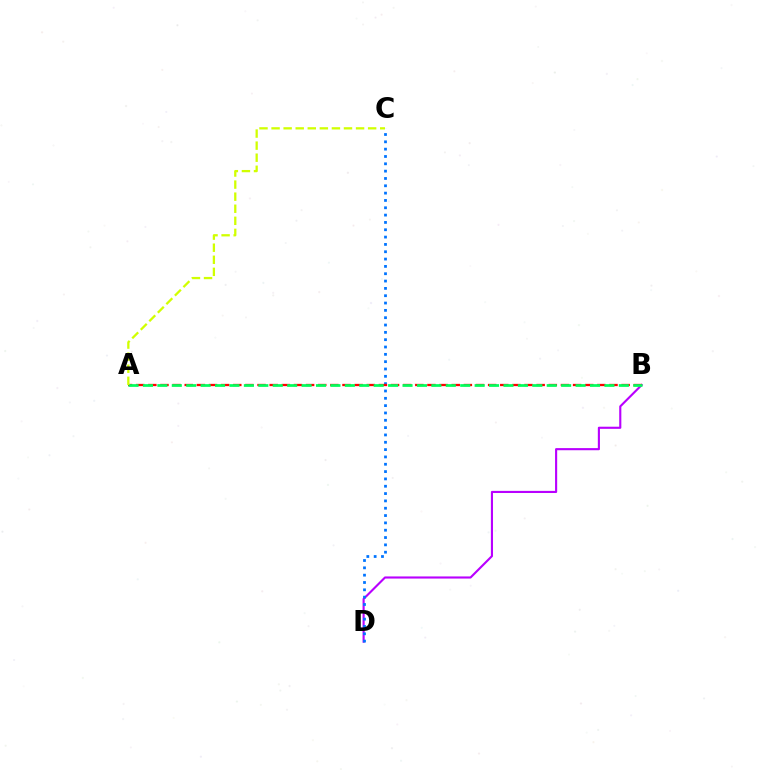{('B', 'D'): [{'color': '#b900ff', 'line_style': 'solid', 'thickness': 1.53}], ('C', 'D'): [{'color': '#0074ff', 'line_style': 'dotted', 'thickness': 1.99}], ('A', 'B'): [{'color': '#ff0000', 'line_style': 'dashed', 'thickness': 1.65}, {'color': '#00ff5c', 'line_style': 'dashed', 'thickness': 1.96}], ('A', 'C'): [{'color': '#d1ff00', 'line_style': 'dashed', 'thickness': 1.64}]}